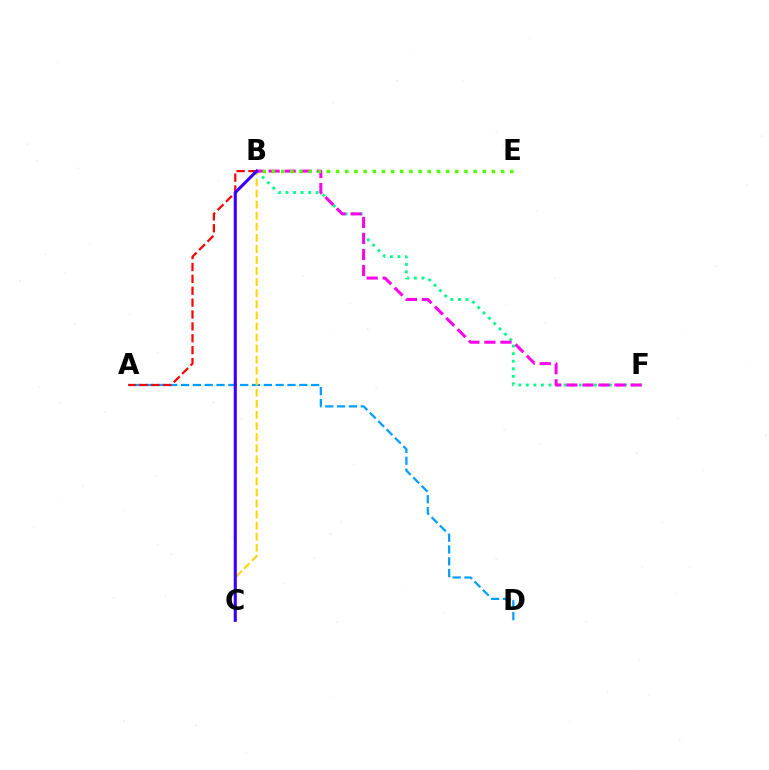{('A', 'D'): [{'color': '#009eff', 'line_style': 'dashed', 'thickness': 1.61}], ('B', 'F'): [{'color': '#00ff86', 'line_style': 'dotted', 'thickness': 2.05}, {'color': '#ff00ed', 'line_style': 'dashed', 'thickness': 2.18}], ('B', 'C'): [{'color': '#ffd500', 'line_style': 'dashed', 'thickness': 1.5}, {'color': '#3700ff', 'line_style': 'solid', 'thickness': 2.23}], ('A', 'B'): [{'color': '#ff0000', 'line_style': 'dashed', 'thickness': 1.62}], ('B', 'E'): [{'color': '#4fff00', 'line_style': 'dotted', 'thickness': 2.49}]}